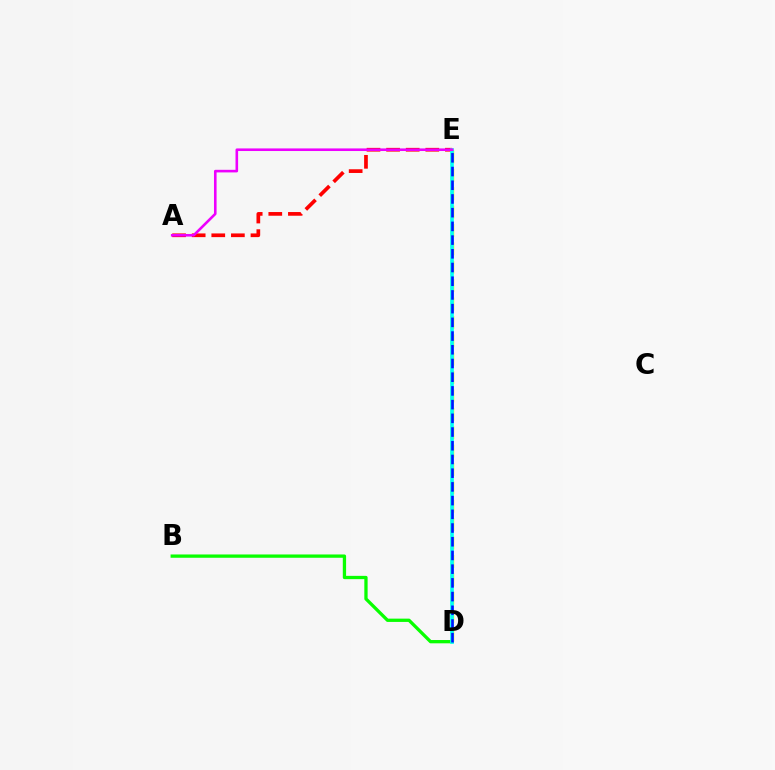{('B', 'D'): [{'color': '#08ff00', 'line_style': 'solid', 'thickness': 2.37}], ('A', 'E'): [{'color': '#ff0000', 'line_style': 'dashed', 'thickness': 2.66}, {'color': '#ee00ff', 'line_style': 'solid', 'thickness': 1.87}], ('D', 'E'): [{'color': '#fcf500', 'line_style': 'dashed', 'thickness': 2.5}, {'color': '#00fff6', 'line_style': 'solid', 'thickness': 2.62}, {'color': '#0010ff', 'line_style': 'dashed', 'thickness': 1.86}]}